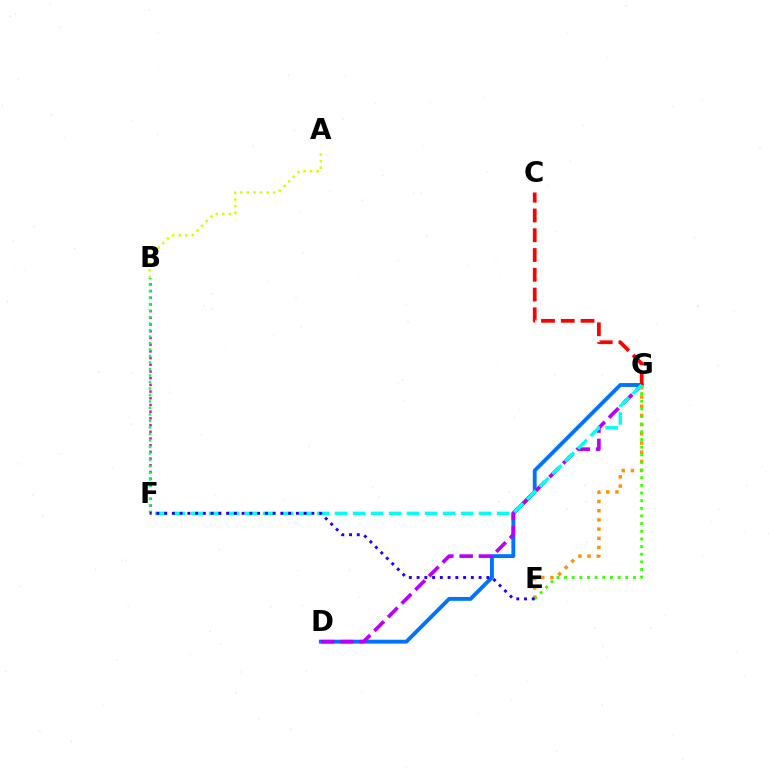{('A', 'B'): [{'color': '#d1ff00', 'line_style': 'dotted', 'thickness': 1.78}], ('D', 'G'): [{'color': '#0074ff', 'line_style': 'solid', 'thickness': 2.79}, {'color': '#b900ff', 'line_style': 'dashed', 'thickness': 2.63}], ('B', 'F'): [{'color': '#ff00ac', 'line_style': 'dotted', 'thickness': 1.82}, {'color': '#00ff5c', 'line_style': 'dotted', 'thickness': 1.76}], ('C', 'G'): [{'color': '#ff0000', 'line_style': 'dashed', 'thickness': 2.69}], ('E', 'G'): [{'color': '#ff9400', 'line_style': 'dotted', 'thickness': 2.5}, {'color': '#3dff00', 'line_style': 'dotted', 'thickness': 2.08}], ('F', 'G'): [{'color': '#00fff6', 'line_style': 'dashed', 'thickness': 2.45}], ('E', 'F'): [{'color': '#2500ff', 'line_style': 'dotted', 'thickness': 2.11}]}